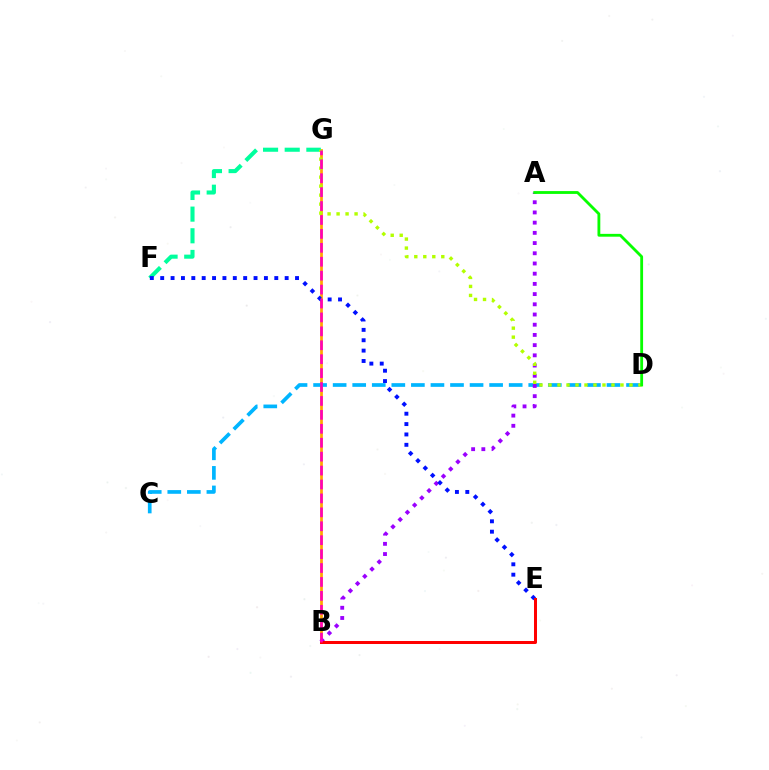{('B', 'G'): [{'color': '#ffa500', 'line_style': 'solid', 'thickness': 1.97}, {'color': '#ff00bd', 'line_style': 'dashed', 'thickness': 1.89}], ('C', 'D'): [{'color': '#00b5ff', 'line_style': 'dashed', 'thickness': 2.66}], ('A', 'B'): [{'color': '#9b00ff', 'line_style': 'dotted', 'thickness': 2.77}], ('F', 'G'): [{'color': '#00ff9d', 'line_style': 'dashed', 'thickness': 2.94}], ('D', 'G'): [{'color': '#b3ff00', 'line_style': 'dotted', 'thickness': 2.44}], ('E', 'F'): [{'color': '#0010ff', 'line_style': 'dotted', 'thickness': 2.82}], ('A', 'D'): [{'color': '#08ff00', 'line_style': 'solid', 'thickness': 2.04}], ('B', 'E'): [{'color': '#ff0000', 'line_style': 'solid', 'thickness': 2.17}]}